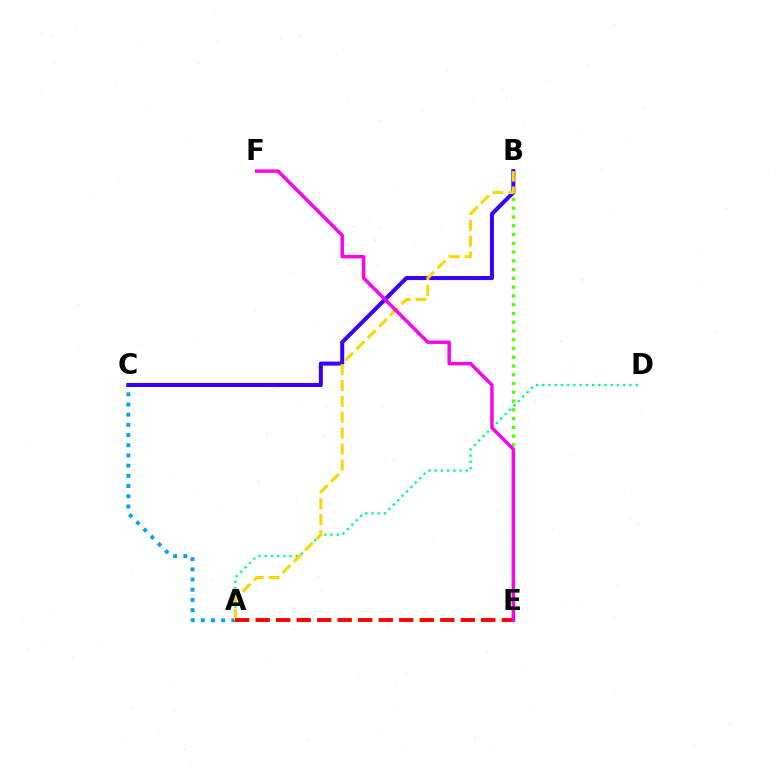{('A', 'D'): [{'color': '#00ff86', 'line_style': 'dotted', 'thickness': 1.69}], ('A', 'C'): [{'color': '#009eff', 'line_style': 'dotted', 'thickness': 2.77}], ('B', 'E'): [{'color': '#4fff00', 'line_style': 'dotted', 'thickness': 2.38}], ('B', 'C'): [{'color': '#3700ff', 'line_style': 'solid', 'thickness': 2.9}], ('A', 'B'): [{'color': '#ffd500', 'line_style': 'dashed', 'thickness': 2.16}], ('A', 'E'): [{'color': '#ff0000', 'line_style': 'dashed', 'thickness': 2.79}], ('E', 'F'): [{'color': '#ff00ed', 'line_style': 'solid', 'thickness': 2.48}]}